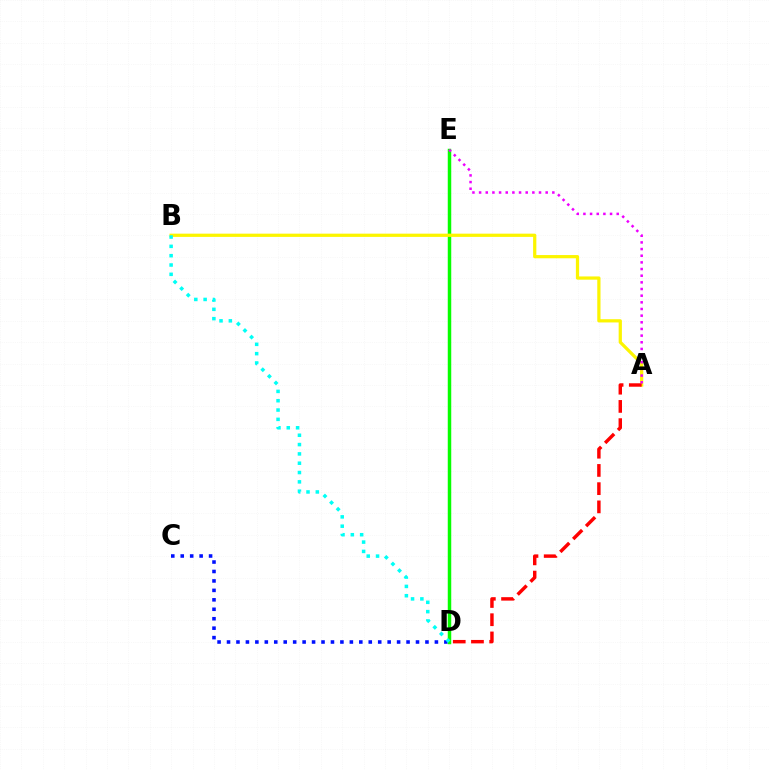{('C', 'D'): [{'color': '#0010ff', 'line_style': 'dotted', 'thickness': 2.57}], ('D', 'E'): [{'color': '#08ff00', 'line_style': 'solid', 'thickness': 2.5}], ('A', 'B'): [{'color': '#fcf500', 'line_style': 'solid', 'thickness': 2.33}], ('A', 'D'): [{'color': '#ff0000', 'line_style': 'dashed', 'thickness': 2.48}], ('B', 'D'): [{'color': '#00fff6', 'line_style': 'dotted', 'thickness': 2.53}], ('A', 'E'): [{'color': '#ee00ff', 'line_style': 'dotted', 'thickness': 1.81}]}